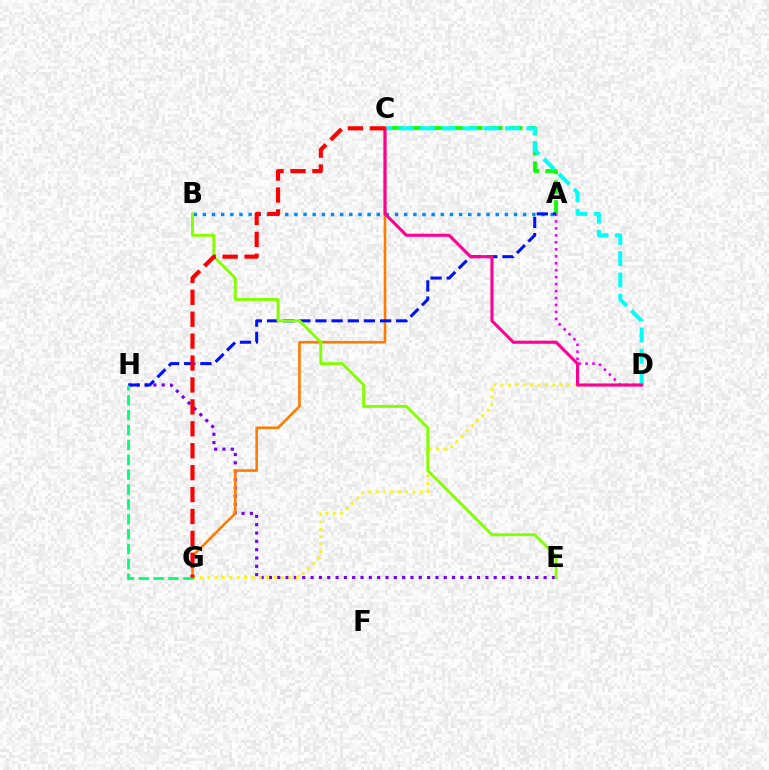{('E', 'H'): [{'color': '#7200ff', 'line_style': 'dotted', 'thickness': 2.26}], ('D', 'G'): [{'color': '#fcf500', 'line_style': 'dotted', 'thickness': 2.01}], ('A', 'D'): [{'color': '#ee00ff', 'line_style': 'dotted', 'thickness': 1.89}], ('A', 'C'): [{'color': '#08ff00', 'line_style': 'dashed', 'thickness': 2.71}], ('A', 'B'): [{'color': '#008cff', 'line_style': 'dotted', 'thickness': 2.49}], ('C', 'G'): [{'color': '#ff7c00', 'line_style': 'solid', 'thickness': 1.87}, {'color': '#ff0000', 'line_style': 'dashed', 'thickness': 2.98}], ('C', 'D'): [{'color': '#00fff6', 'line_style': 'dashed', 'thickness': 2.89}, {'color': '#ff0094', 'line_style': 'solid', 'thickness': 2.22}], ('A', 'H'): [{'color': '#0010ff', 'line_style': 'dashed', 'thickness': 2.19}], ('B', 'E'): [{'color': '#84ff00', 'line_style': 'solid', 'thickness': 2.07}], ('G', 'H'): [{'color': '#00ff74', 'line_style': 'dashed', 'thickness': 2.02}]}